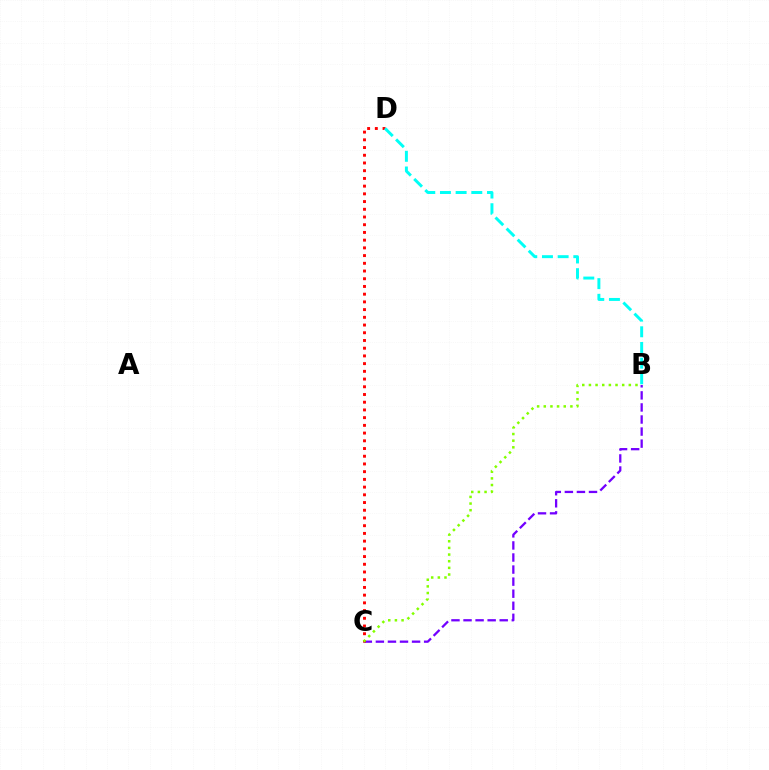{('B', 'C'): [{'color': '#7200ff', 'line_style': 'dashed', 'thickness': 1.64}, {'color': '#84ff00', 'line_style': 'dotted', 'thickness': 1.81}], ('C', 'D'): [{'color': '#ff0000', 'line_style': 'dotted', 'thickness': 2.1}], ('B', 'D'): [{'color': '#00fff6', 'line_style': 'dashed', 'thickness': 2.13}]}